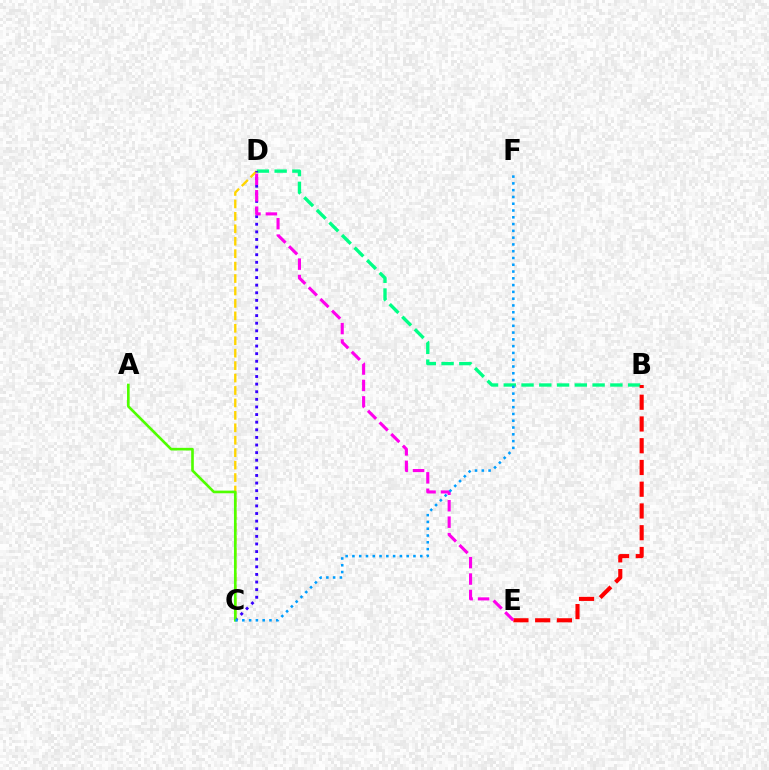{('B', 'D'): [{'color': '#00ff86', 'line_style': 'dashed', 'thickness': 2.41}], ('C', 'D'): [{'color': '#ffd500', 'line_style': 'dashed', 'thickness': 1.69}, {'color': '#3700ff', 'line_style': 'dotted', 'thickness': 2.07}], ('B', 'E'): [{'color': '#ff0000', 'line_style': 'dashed', 'thickness': 2.95}], ('D', 'E'): [{'color': '#ff00ed', 'line_style': 'dashed', 'thickness': 2.23}], ('A', 'C'): [{'color': '#4fff00', 'line_style': 'solid', 'thickness': 1.9}], ('C', 'F'): [{'color': '#009eff', 'line_style': 'dotted', 'thickness': 1.84}]}